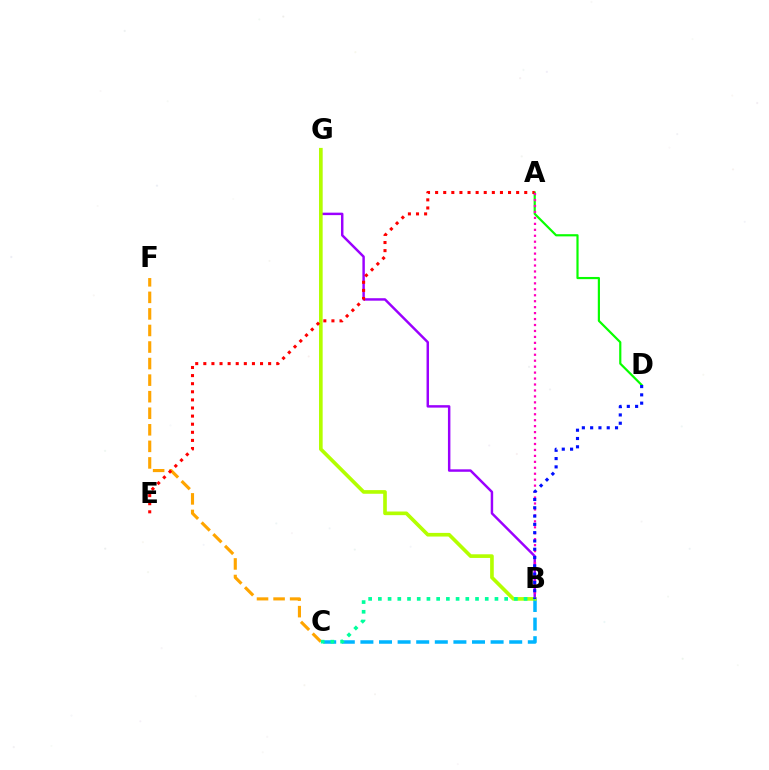{('B', 'C'): [{'color': '#00b5ff', 'line_style': 'dashed', 'thickness': 2.53}, {'color': '#00ff9d', 'line_style': 'dotted', 'thickness': 2.64}], ('B', 'G'): [{'color': '#9b00ff', 'line_style': 'solid', 'thickness': 1.77}, {'color': '#b3ff00', 'line_style': 'solid', 'thickness': 2.62}], ('A', 'D'): [{'color': '#08ff00', 'line_style': 'solid', 'thickness': 1.57}], ('C', 'F'): [{'color': '#ffa500', 'line_style': 'dashed', 'thickness': 2.25}], ('A', 'E'): [{'color': '#ff0000', 'line_style': 'dotted', 'thickness': 2.2}], ('A', 'B'): [{'color': '#ff00bd', 'line_style': 'dotted', 'thickness': 1.62}], ('B', 'D'): [{'color': '#0010ff', 'line_style': 'dotted', 'thickness': 2.25}]}